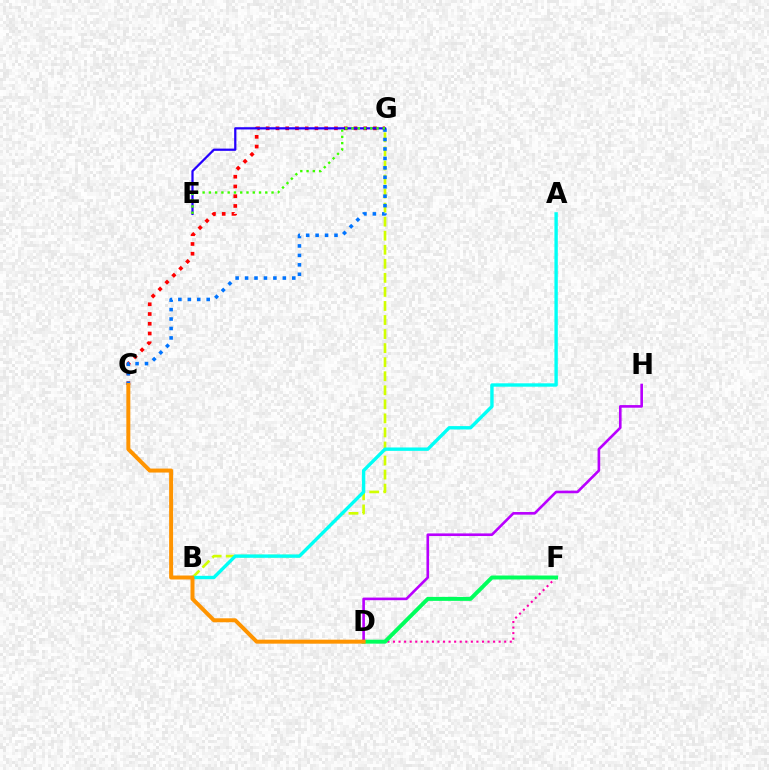{('B', 'G'): [{'color': '#d1ff00', 'line_style': 'dashed', 'thickness': 1.91}], ('C', 'G'): [{'color': '#ff0000', 'line_style': 'dotted', 'thickness': 2.65}, {'color': '#0074ff', 'line_style': 'dotted', 'thickness': 2.57}], ('A', 'B'): [{'color': '#00fff6', 'line_style': 'solid', 'thickness': 2.43}], ('D', 'F'): [{'color': '#ff00ac', 'line_style': 'dotted', 'thickness': 1.51}, {'color': '#00ff5c', 'line_style': 'solid', 'thickness': 2.85}], ('E', 'G'): [{'color': '#2500ff', 'line_style': 'solid', 'thickness': 1.62}, {'color': '#3dff00', 'line_style': 'dotted', 'thickness': 1.7}], ('D', 'H'): [{'color': '#b900ff', 'line_style': 'solid', 'thickness': 1.89}], ('C', 'D'): [{'color': '#ff9400', 'line_style': 'solid', 'thickness': 2.86}]}